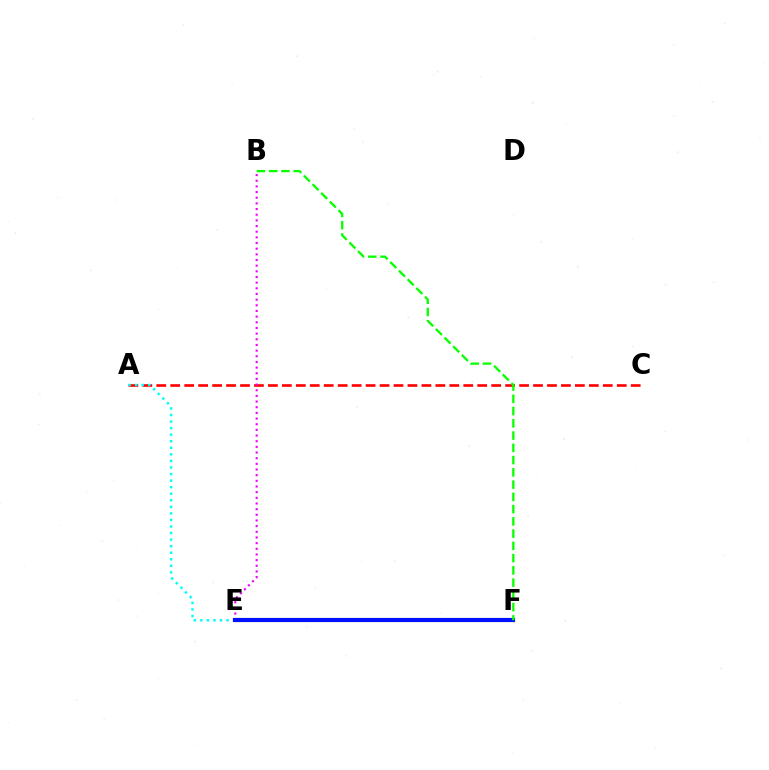{('A', 'C'): [{'color': '#ff0000', 'line_style': 'dashed', 'thickness': 1.9}], ('B', 'E'): [{'color': '#ee00ff', 'line_style': 'dotted', 'thickness': 1.54}], ('A', 'E'): [{'color': '#00fff6', 'line_style': 'dotted', 'thickness': 1.78}], ('E', 'F'): [{'color': '#fcf500', 'line_style': 'solid', 'thickness': 2.95}, {'color': '#0010ff', 'line_style': 'solid', 'thickness': 3.0}], ('B', 'F'): [{'color': '#08ff00', 'line_style': 'dashed', 'thickness': 1.66}]}